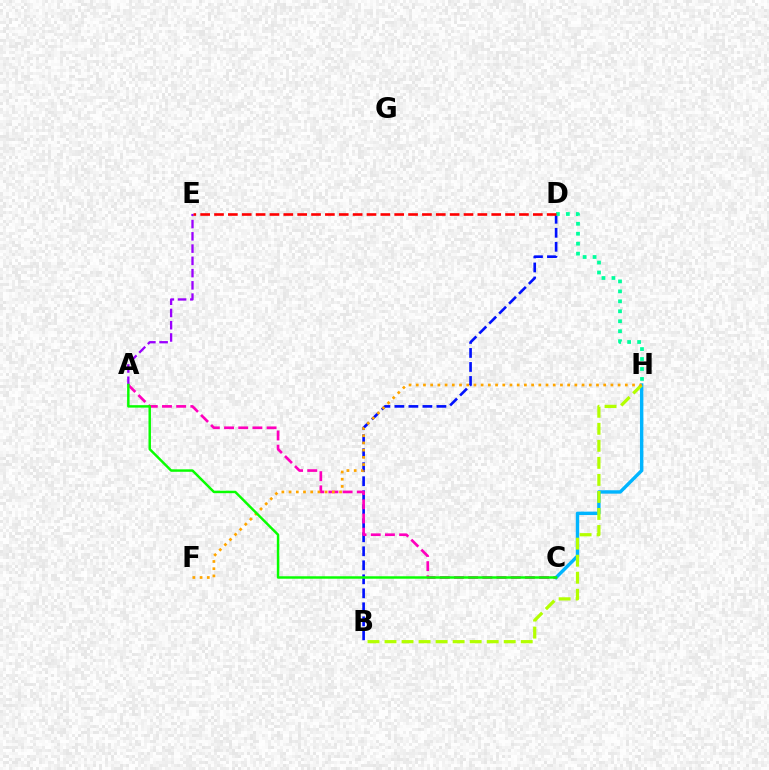{('B', 'D'): [{'color': '#0010ff', 'line_style': 'dashed', 'thickness': 1.9}], ('C', 'H'): [{'color': '#00b5ff', 'line_style': 'solid', 'thickness': 2.46}], ('D', 'H'): [{'color': '#00ff9d', 'line_style': 'dotted', 'thickness': 2.71}], ('A', 'C'): [{'color': '#ff00bd', 'line_style': 'dashed', 'thickness': 1.93}, {'color': '#08ff00', 'line_style': 'solid', 'thickness': 1.77}], ('B', 'H'): [{'color': '#b3ff00', 'line_style': 'dashed', 'thickness': 2.31}], ('A', 'E'): [{'color': '#9b00ff', 'line_style': 'dashed', 'thickness': 1.66}], ('F', 'H'): [{'color': '#ffa500', 'line_style': 'dotted', 'thickness': 1.96}], ('D', 'E'): [{'color': '#ff0000', 'line_style': 'dashed', 'thickness': 1.88}]}